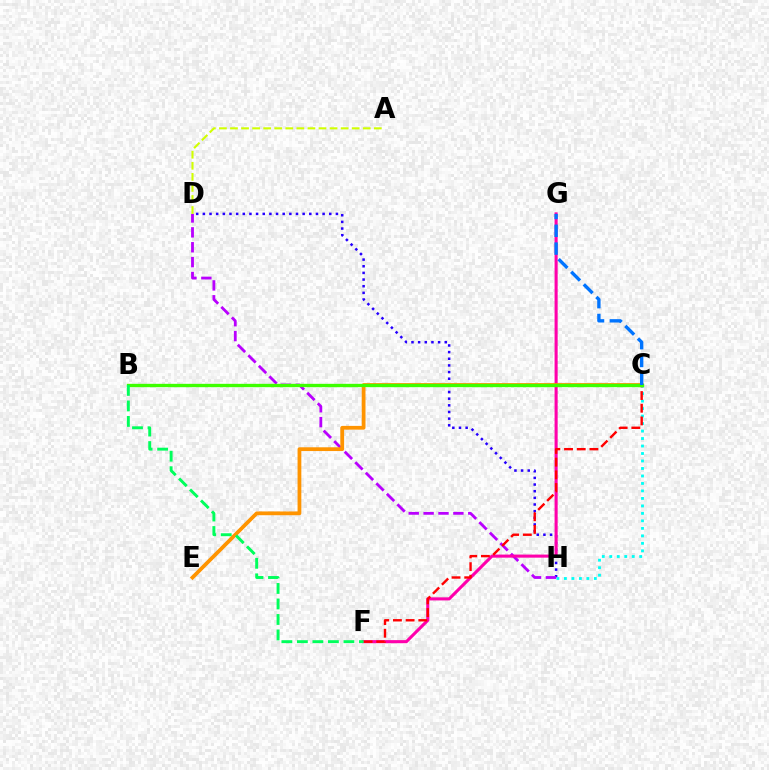{('D', 'H'): [{'color': '#2500ff', 'line_style': 'dotted', 'thickness': 1.81}, {'color': '#b900ff', 'line_style': 'dashed', 'thickness': 2.02}], ('C', 'H'): [{'color': '#00fff6', 'line_style': 'dotted', 'thickness': 2.03}], ('F', 'G'): [{'color': '#ff00ac', 'line_style': 'solid', 'thickness': 2.22}], ('C', 'F'): [{'color': '#ff0000', 'line_style': 'dashed', 'thickness': 1.72}], ('C', 'E'): [{'color': '#ff9400', 'line_style': 'solid', 'thickness': 2.71}], ('B', 'C'): [{'color': '#3dff00', 'line_style': 'solid', 'thickness': 2.41}], ('B', 'F'): [{'color': '#00ff5c', 'line_style': 'dashed', 'thickness': 2.11}], ('A', 'D'): [{'color': '#d1ff00', 'line_style': 'dashed', 'thickness': 1.5}], ('C', 'G'): [{'color': '#0074ff', 'line_style': 'dashed', 'thickness': 2.42}]}